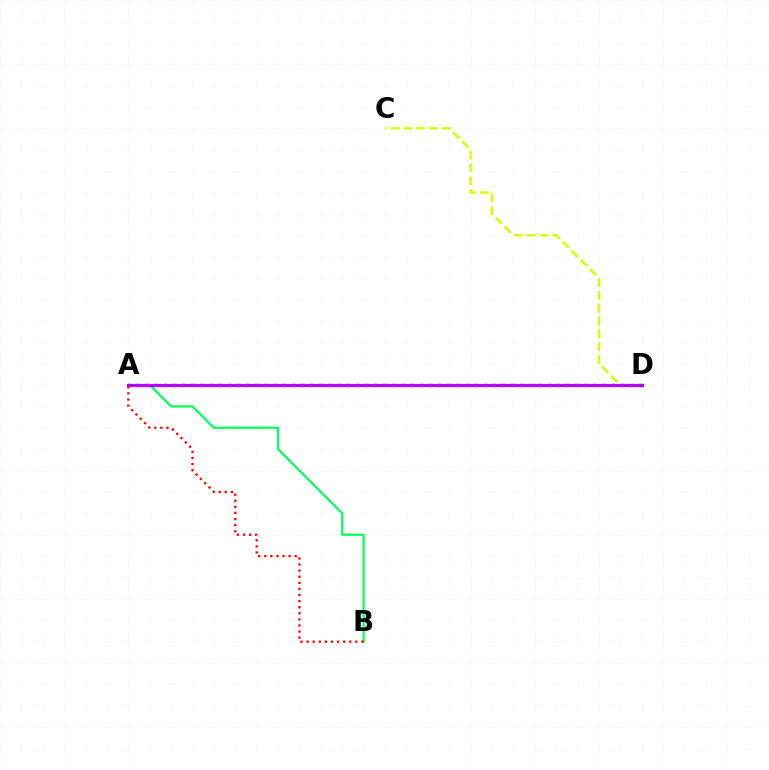{('C', 'D'): [{'color': '#d1ff00', 'line_style': 'dashed', 'thickness': 1.74}], ('A', 'B'): [{'color': '#00ff5c', 'line_style': 'solid', 'thickness': 1.6}, {'color': '#ff0000', 'line_style': 'dotted', 'thickness': 1.66}], ('A', 'D'): [{'color': '#0074ff', 'line_style': 'dotted', 'thickness': 2.48}, {'color': '#b900ff', 'line_style': 'solid', 'thickness': 2.31}]}